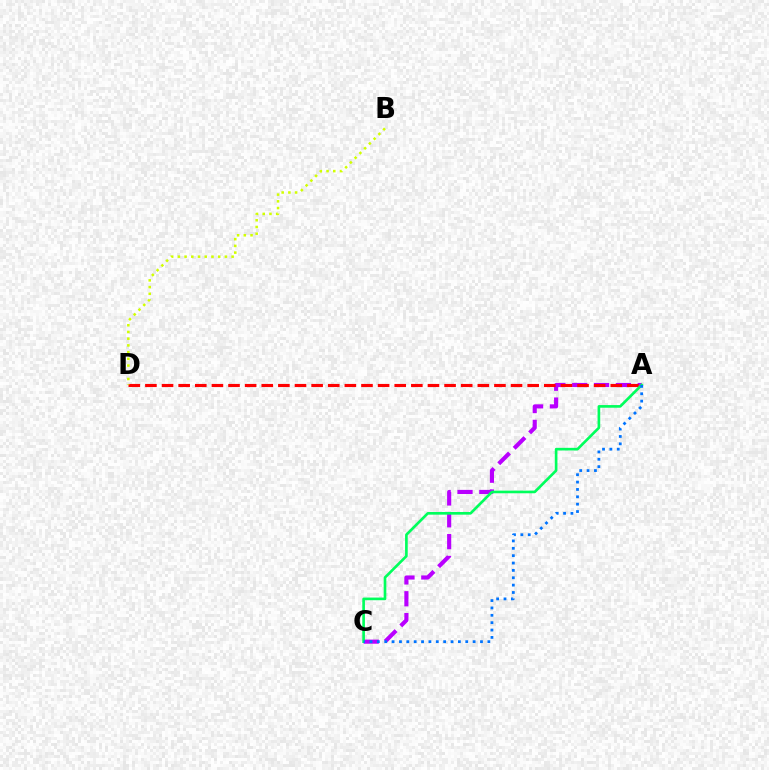{('A', 'C'): [{'color': '#b900ff', 'line_style': 'dashed', 'thickness': 2.97}, {'color': '#00ff5c', 'line_style': 'solid', 'thickness': 1.91}, {'color': '#0074ff', 'line_style': 'dotted', 'thickness': 2.0}], ('A', 'D'): [{'color': '#ff0000', 'line_style': 'dashed', 'thickness': 2.26}], ('B', 'D'): [{'color': '#d1ff00', 'line_style': 'dotted', 'thickness': 1.83}]}